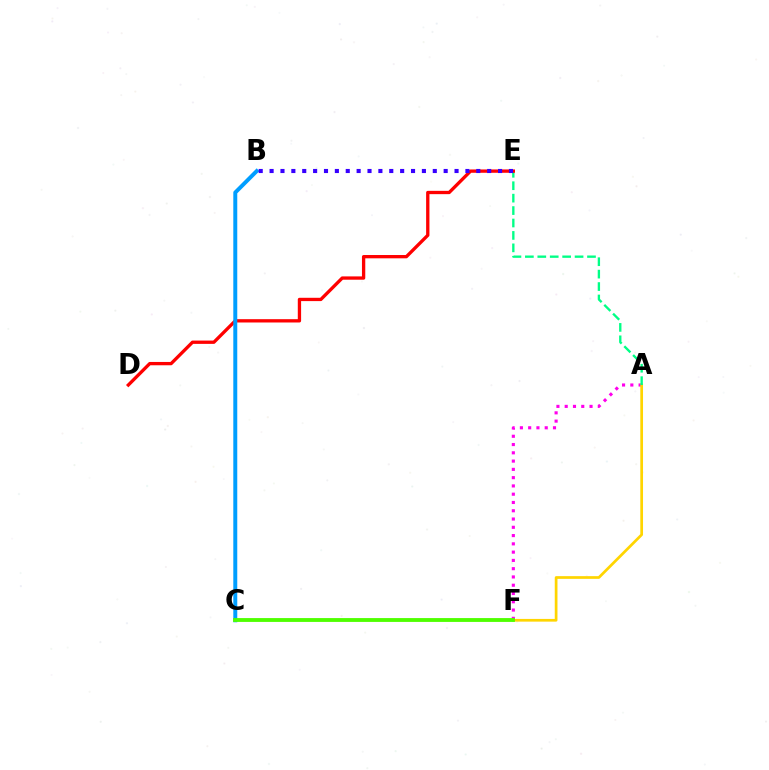{('A', 'F'): [{'color': '#ff00ed', 'line_style': 'dotted', 'thickness': 2.25}, {'color': '#ffd500', 'line_style': 'solid', 'thickness': 1.95}], ('A', 'E'): [{'color': '#00ff86', 'line_style': 'dashed', 'thickness': 1.69}], ('D', 'E'): [{'color': '#ff0000', 'line_style': 'solid', 'thickness': 2.39}], ('B', 'C'): [{'color': '#009eff', 'line_style': 'solid', 'thickness': 2.85}], ('C', 'F'): [{'color': '#4fff00', 'line_style': 'solid', 'thickness': 2.77}], ('B', 'E'): [{'color': '#3700ff', 'line_style': 'dotted', 'thickness': 2.96}]}